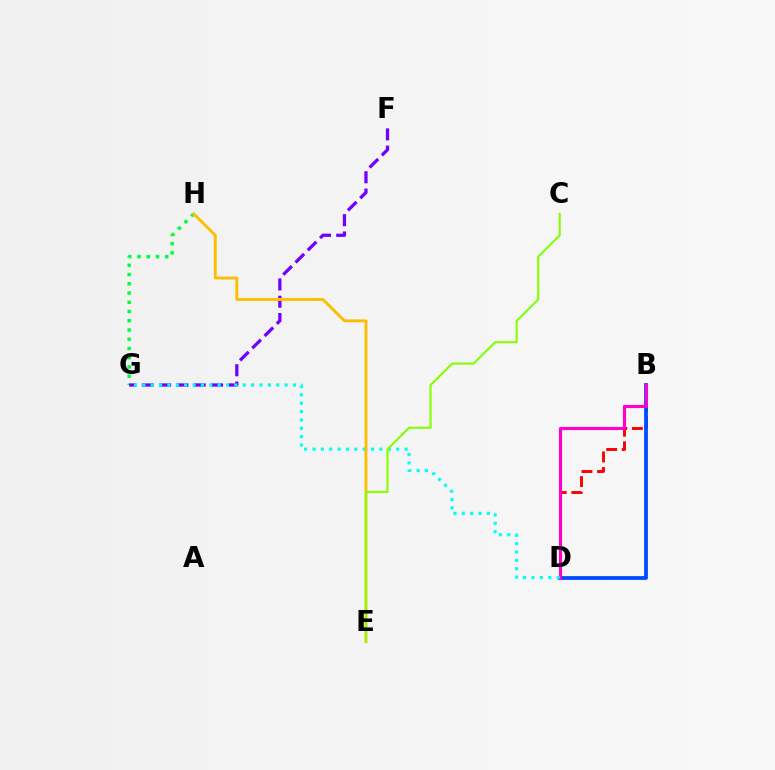{('G', 'H'): [{'color': '#00ff39', 'line_style': 'dotted', 'thickness': 2.51}], ('B', 'D'): [{'color': '#ff0000', 'line_style': 'dashed', 'thickness': 2.11}, {'color': '#004bff', 'line_style': 'solid', 'thickness': 2.72}, {'color': '#ff00cf', 'line_style': 'solid', 'thickness': 2.26}], ('F', 'G'): [{'color': '#7200ff', 'line_style': 'dashed', 'thickness': 2.35}], ('D', 'G'): [{'color': '#00fff6', 'line_style': 'dotted', 'thickness': 2.27}], ('E', 'H'): [{'color': '#ffbd00', 'line_style': 'solid', 'thickness': 2.07}], ('C', 'E'): [{'color': '#84ff00', 'line_style': 'solid', 'thickness': 1.51}]}